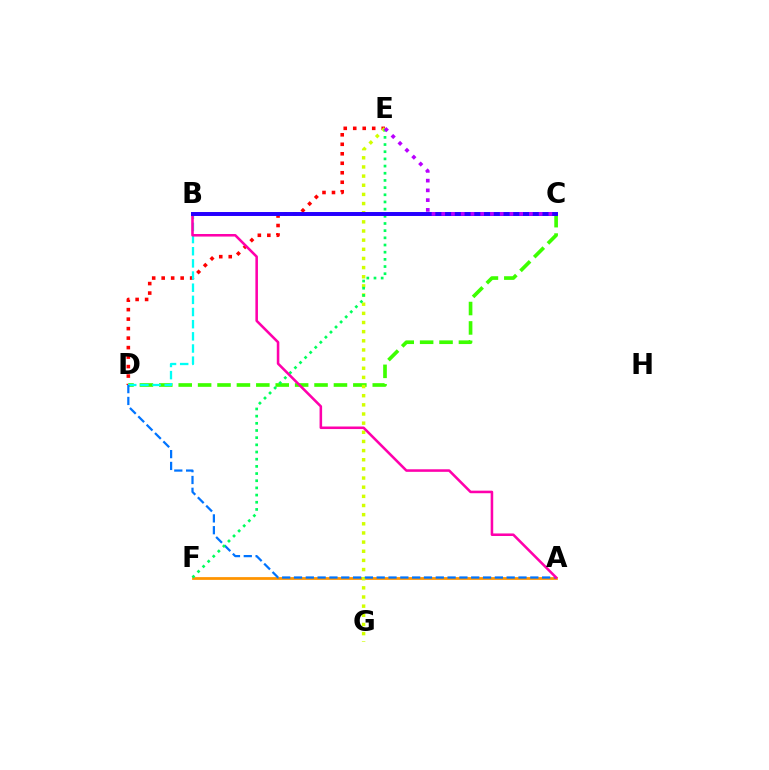{('A', 'F'): [{'color': '#ff9400', 'line_style': 'solid', 'thickness': 1.99}], ('D', 'E'): [{'color': '#ff0000', 'line_style': 'dotted', 'thickness': 2.58}], ('C', 'D'): [{'color': '#3dff00', 'line_style': 'dashed', 'thickness': 2.64}], ('B', 'D'): [{'color': '#00fff6', 'line_style': 'dashed', 'thickness': 1.65}], ('E', 'G'): [{'color': '#d1ff00', 'line_style': 'dotted', 'thickness': 2.49}], ('A', 'D'): [{'color': '#0074ff', 'line_style': 'dashed', 'thickness': 1.61}], ('E', 'F'): [{'color': '#00ff5c', 'line_style': 'dotted', 'thickness': 1.95}], ('A', 'B'): [{'color': '#ff00ac', 'line_style': 'solid', 'thickness': 1.84}], ('B', 'C'): [{'color': '#2500ff', 'line_style': 'solid', 'thickness': 2.85}], ('C', 'E'): [{'color': '#b900ff', 'line_style': 'dotted', 'thickness': 2.65}]}